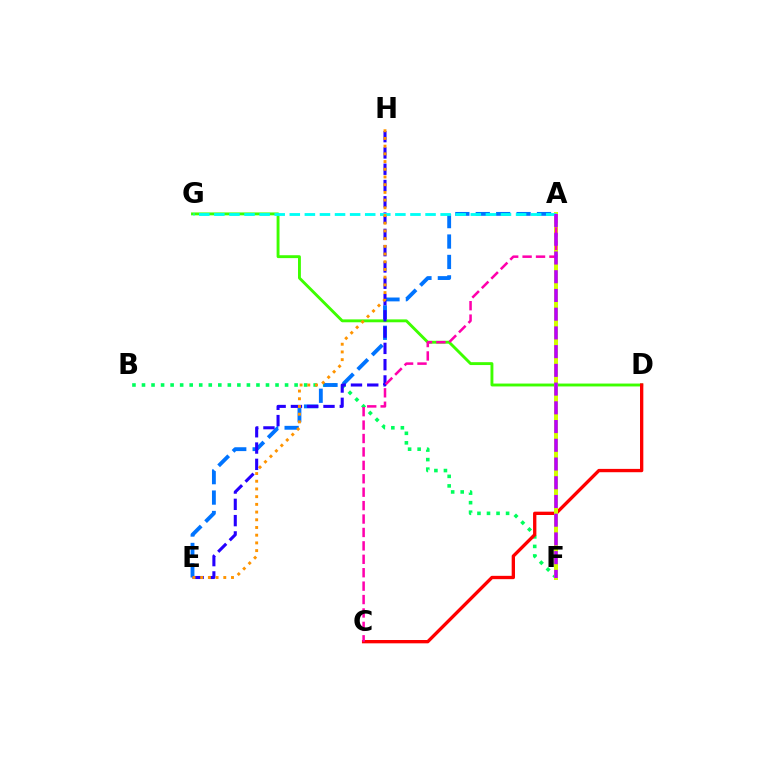{('D', 'G'): [{'color': '#3dff00', 'line_style': 'solid', 'thickness': 2.08}], ('B', 'F'): [{'color': '#00ff5c', 'line_style': 'dotted', 'thickness': 2.59}], ('A', 'E'): [{'color': '#0074ff', 'line_style': 'dashed', 'thickness': 2.77}], ('E', 'H'): [{'color': '#2500ff', 'line_style': 'dashed', 'thickness': 2.21}, {'color': '#ff9400', 'line_style': 'dotted', 'thickness': 2.09}], ('C', 'D'): [{'color': '#ff0000', 'line_style': 'solid', 'thickness': 2.4}], ('A', 'F'): [{'color': '#d1ff00', 'line_style': 'solid', 'thickness': 2.88}, {'color': '#b900ff', 'line_style': 'dashed', 'thickness': 2.54}], ('A', 'G'): [{'color': '#00fff6', 'line_style': 'dashed', 'thickness': 2.05}], ('A', 'C'): [{'color': '#ff00ac', 'line_style': 'dashed', 'thickness': 1.82}]}